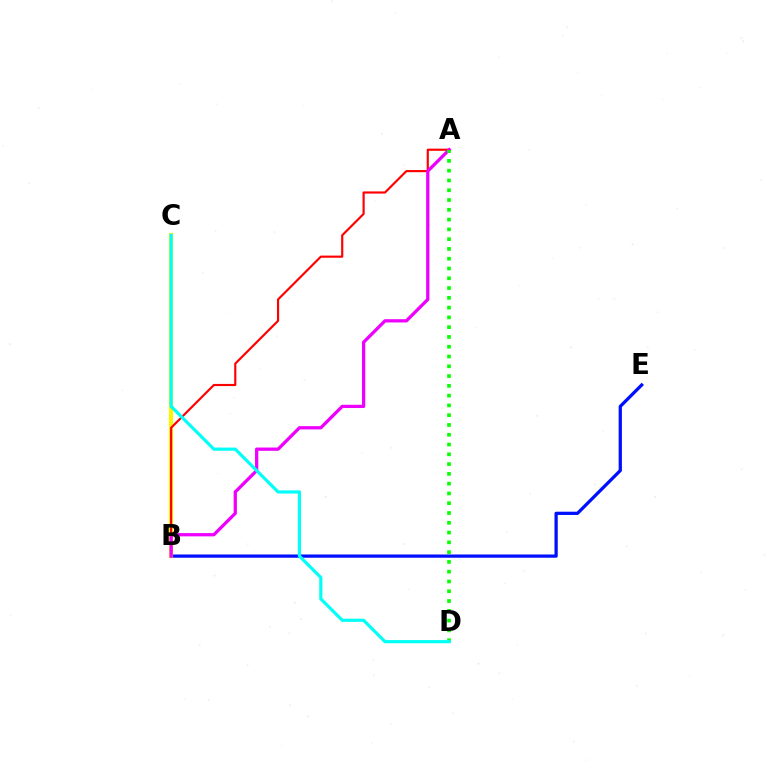{('B', 'E'): [{'color': '#0010ff', 'line_style': 'solid', 'thickness': 2.34}], ('B', 'C'): [{'color': '#fcf500', 'line_style': 'solid', 'thickness': 2.98}], ('A', 'B'): [{'color': '#ff0000', 'line_style': 'solid', 'thickness': 1.55}, {'color': '#ee00ff', 'line_style': 'solid', 'thickness': 2.35}], ('A', 'D'): [{'color': '#08ff00', 'line_style': 'dotted', 'thickness': 2.66}], ('C', 'D'): [{'color': '#00fff6', 'line_style': 'solid', 'thickness': 2.28}]}